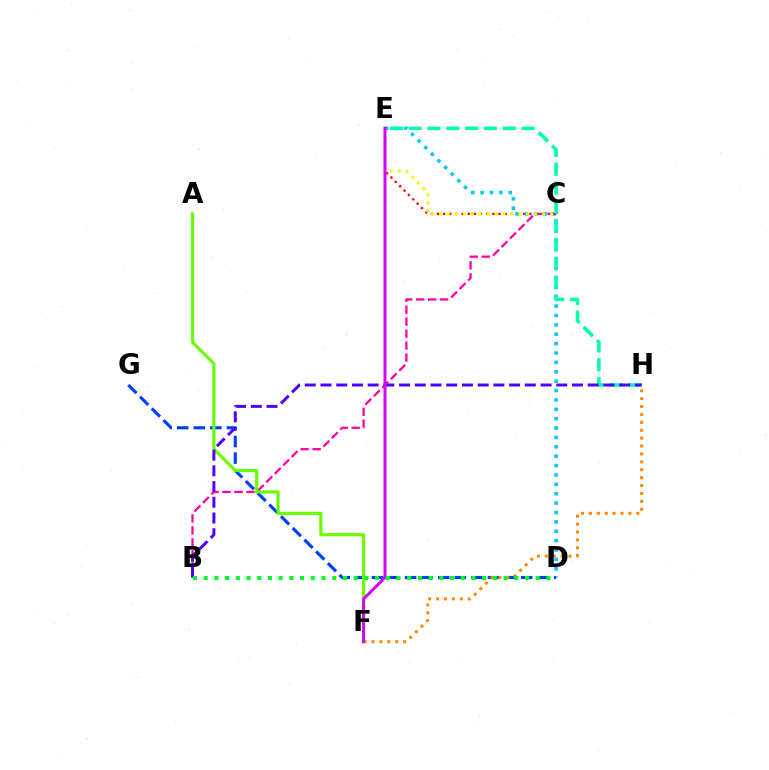{('C', 'E'): [{'color': '#ff0000', 'line_style': 'dotted', 'thickness': 1.67}, {'color': '#eeff00', 'line_style': 'dotted', 'thickness': 2.16}], ('D', 'E'): [{'color': '#00c7ff', 'line_style': 'dotted', 'thickness': 2.55}], ('D', 'G'): [{'color': '#003fff', 'line_style': 'dashed', 'thickness': 2.25}], ('B', 'C'): [{'color': '#ff00a0', 'line_style': 'dashed', 'thickness': 1.63}], ('F', 'H'): [{'color': '#ff8800', 'line_style': 'dotted', 'thickness': 2.15}], ('A', 'F'): [{'color': '#66ff00', 'line_style': 'solid', 'thickness': 2.25}], ('E', 'H'): [{'color': '#00ffaf', 'line_style': 'dashed', 'thickness': 2.56}], ('B', 'H'): [{'color': '#4f00ff', 'line_style': 'dashed', 'thickness': 2.14}], ('E', 'F'): [{'color': '#d600ff', 'line_style': 'solid', 'thickness': 2.14}], ('B', 'D'): [{'color': '#00ff27', 'line_style': 'dotted', 'thickness': 2.91}]}